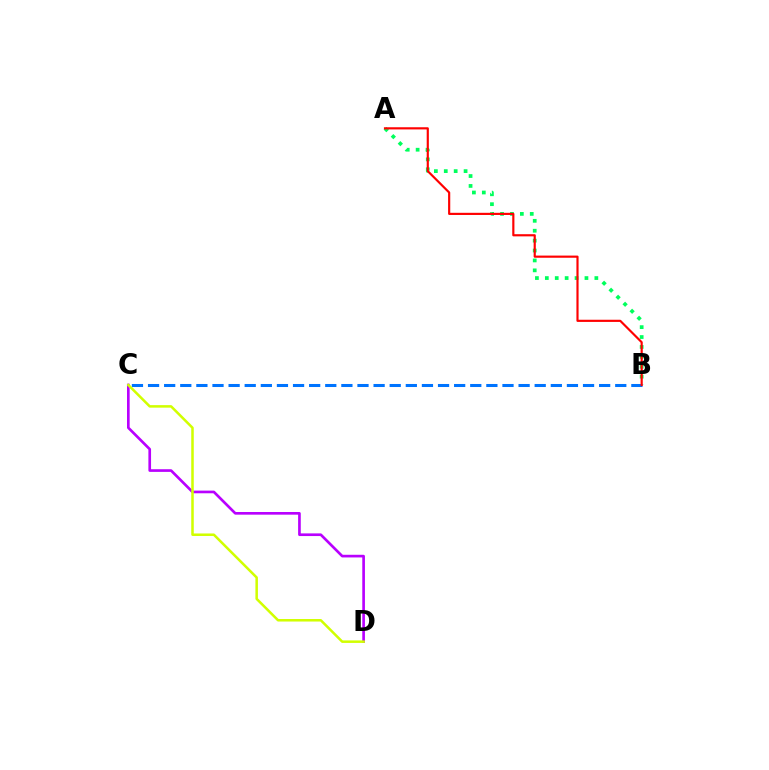{('A', 'B'): [{'color': '#00ff5c', 'line_style': 'dotted', 'thickness': 2.69}, {'color': '#ff0000', 'line_style': 'solid', 'thickness': 1.56}], ('C', 'D'): [{'color': '#b900ff', 'line_style': 'solid', 'thickness': 1.92}, {'color': '#d1ff00', 'line_style': 'solid', 'thickness': 1.81}], ('B', 'C'): [{'color': '#0074ff', 'line_style': 'dashed', 'thickness': 2.19}]}